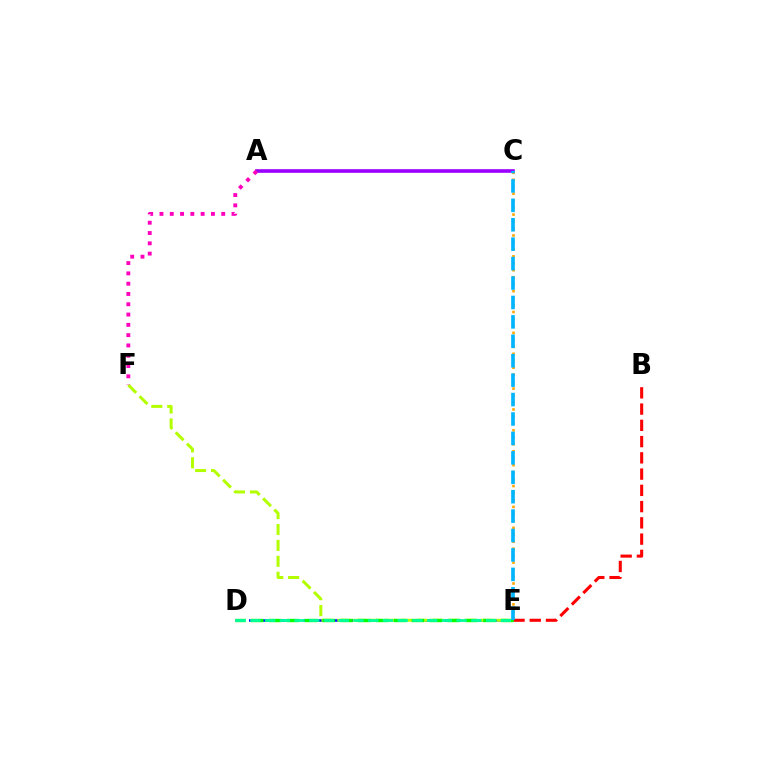{('B', 'E'): [{'color': '#ff0000', 'line_style': 'dashed', 'thickness': 2.21}], ('D', 'E'): [{'color': '#0010ff', 'line_style': 'dashed', 'thickness': 1.84}, {'color': '#08ff00', 'line_style': 'dashed', 'thickness': 2.43}, {'color': '#00ff9d', 'line_style': 'dashed', 'thickness': 2.0}], ('E', 'F'): [{'color': '#b3ff00', 'line_style': 'dashed', 'thickness': 2.16}], ('A', 'C'): [{'color': '#9b00ff', 'line_style': 'solid', 'thickness': 2.62}], ('C', 'E'): [{'color': '#ffa500', 'line_style': 'dotted', 'thickness': 1.89}, {'color': '#00b5ff', 'line_style': 'dashed', 'thickness': 2.64}], ('A', 'F'): [{'color': '#ff00bd', 'line_style': 'dotted', 'thickness': 2.8}]}